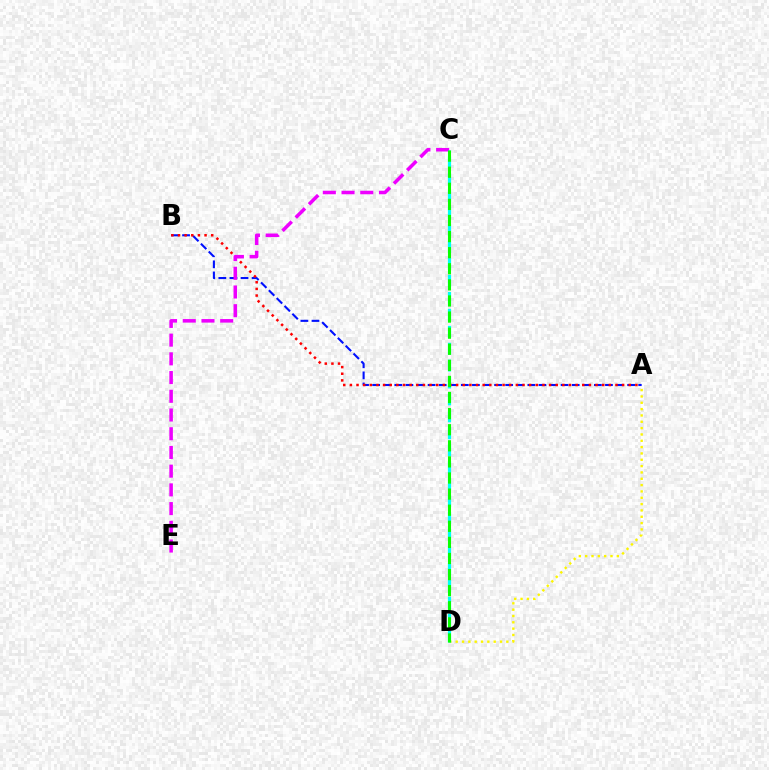{('A', 'B'): [{'color': '#0010ff', 'line_style': 'dashed', 'thickness': 1.51}, {'color': '#ff0000', 'line_style': 'dotted', 'thickness': 1.8}], ('A', 'D'): [{'color': '#fcf500', 'line_style': 'dotted', 'thickness': 1.72}], ('C', 'E'): [{'color': '#ee00ff', 'line_style': 'dashed', 'thickness': 2.54}], ('C', 'D'): [{'color': '#00fff6', 'line_style': 'dashed', 'thickness': 2.3}, {'color': '#08ff00', 'line_style': 'dashed', 'thickness': 2.19}]}